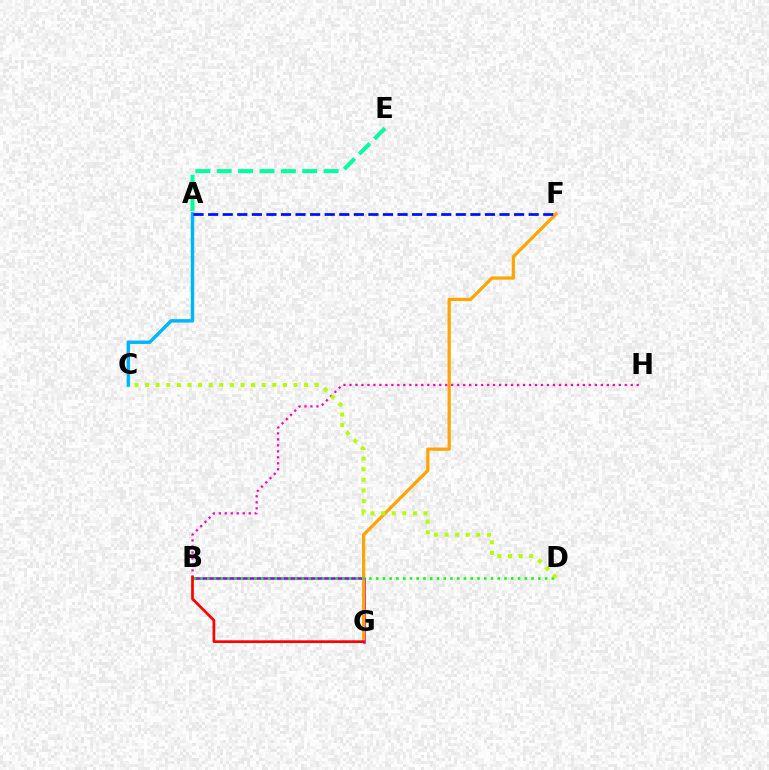{('B', 'G'): [{'color': '#9b00ff', 'line_style': 'solid', 'thickness': 1.87}, {'color': '#ff0000', 'line_style': 'solid', 'thickness': 1.95}], ('B', 'H'): [{'color': '#ff00bd', 'line_style': 'dotted', 'thickness': 1.63}], ('F', 'G'): [{'color': '#ffa500', 'line_style': 'solid', 'thickness': 2.33}], ('A', 'E'): [{'color': '#00ff9d', 'line_style': 'dashed', 'thickness': 2.9}], ('A', 'C'): [{'color': '#00b5ff', 'line_style': 'solid', 'thickness': 2.47}], ('B', 'D'): [{'color': '#08ff00', 'line_style': 'dotted', 'thickness': 1.84}], ('A', 'F'): [{'color': '#0010ff', 'line_style': 'dashed', 'thickness': 1.98}], ('C', 'D'): [{'color': '#b3ff00', 'line_style': 'dotted', 'thickness': 2.88}]}